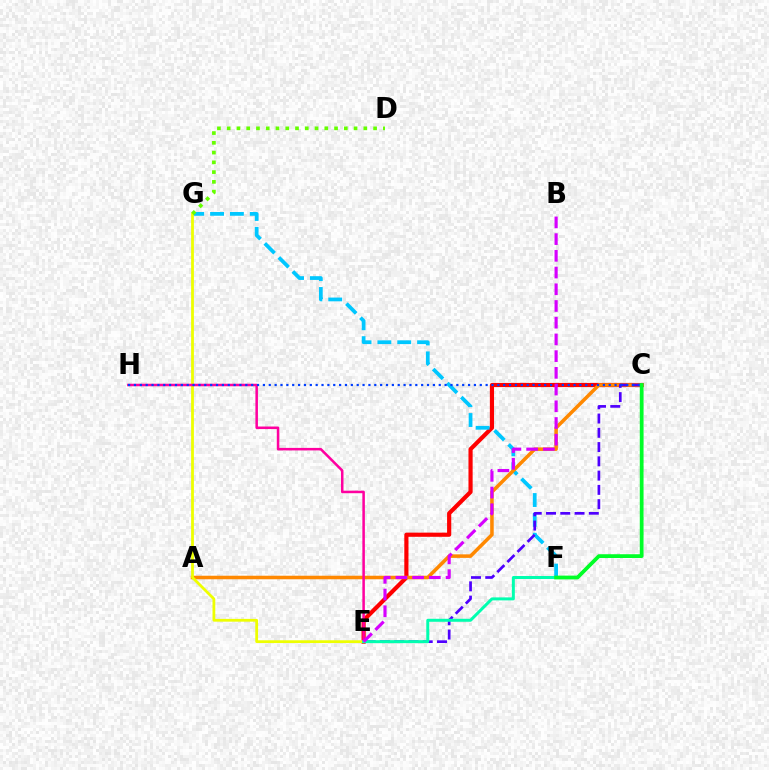{('C', 'E'): [{'color': '#ff0000', 'line_style': 'solid', 'thickness': 3.0}, {'color': '#4f00ff', 'line_style': 'dashed', 'thickness': 1.94}], ('F', 'G'): [{'color': '#00c7ff', 'line_style': 'dashed', 'thickness': 2.7}], ('A', 'C'): [{'color': '#ff8800', 'line_style': 'solid', 'thickness': 2.55}], ('E', 'G'): [{'color': '#eeff00', 'line_style': 'solid', 'thickness': 2.0}], ('E', 'H'): [{'color': '#ff00a0', 'line_style': 'solid', 'thickness': 1.82}], ('C', 'H'): [{'color': '#003fff', 'line_style': 'dotted', 'thickness': 1.59}], ('E', 'F'): [{'color': '#00ffaf', 'line_style': 'solid', 'thickness': 2.15}], ('B', 'E'): [{'color': '#d600ff', 'line_style': 'dashed', 'thickness': 2.27}], ('C', 'F'): [{'color': '#00ff27', 'line_style': 'solid', 'thickness': 2.71}], ('D', 'G'): [{'color': '#66ff00', 'line_style': 'dotted', 'thickness': 2.65}]}